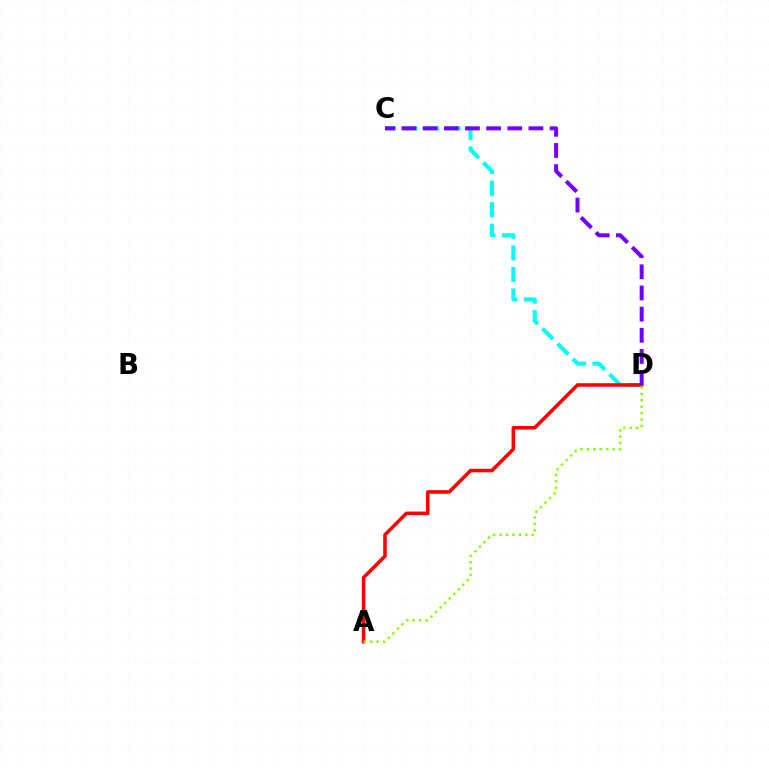{('C', 'D'): [{'color': '#00fff6', 'line_style': 'dashed', 'thickness': 2.93}, {'color': '#7200ff', 'line_style': 'dashed', 'thickness': 2.87}], ('A', 'D'): [{'color': '#ff0000', 'line_style': 'solid', 'thickness': 2.55}, {'color': '#84ff00', 'line_style': 'dotted', 'thickness': 1.74}]}